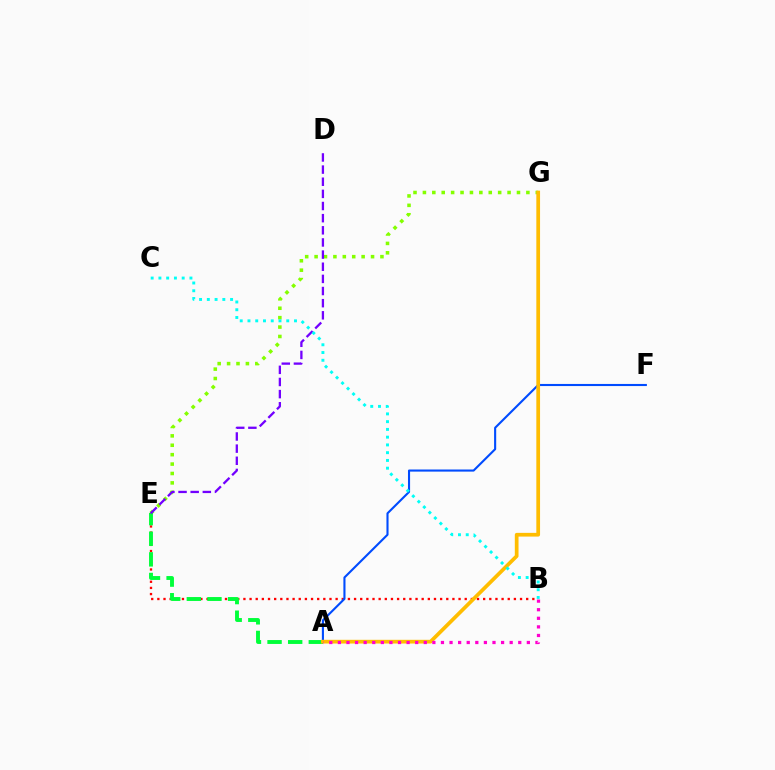{('E', 'G'): [{'color': '#84ff00', 'line_style': 'dotted', 'thickness': 2.56}], ('B', 'E'): [{'color': '#ff0000', 'line_style': 'dotted', 'thickness': 1.67}], ('A', 'E'): [{'color': '#00ff39', 'line_style': 'dashed', 'thickness': 2.8}], ('A', 'F'): [{'color': '#004bff', 'line_style': 'solid', 'thickness': 1.52}], ('A', 'G'): [{'color': '#ffbd00', 'line_style': 'solid', 'thickness': 2.68}], ('D', 'E'): [{'color': '#7200ff', 'line_style': 'dashed', 'thickness': 1.65}], ('B', 'C'): [{'color': '#00fff6', 'line_style': 'dotted', 'thickness': 2.11}], ('A', 'B'): [{'color': '#ff00cf', 'line_style': 'dotted', 'thickness': 2.33}]}